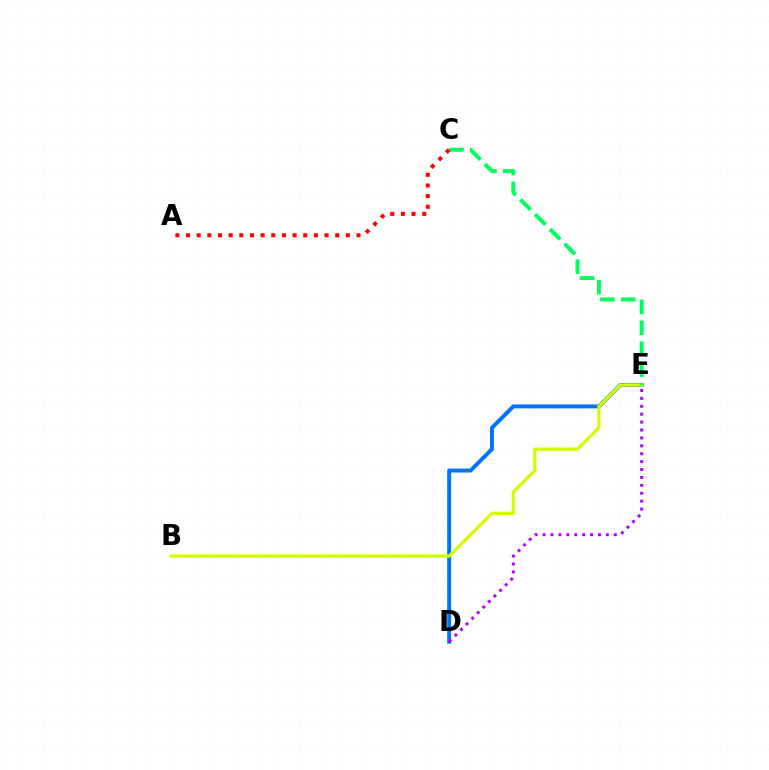{('D', 'E'): [{'color': '#0074ff', 'line_style': 'solid', 'thickness': 2.84}, {'color': '#b900ff', 'line_style': 'dotted', 'thickness': 2.15}], ('B', 'E'): [{'color': '#d1ff00', 'line_style': 'solid', 'thickness': 2.35}], ('C', 'E'): [{'color': '#00ff5c', 'line_style': 'dashed', 'thickness': 2.84}], ('A', 'C'): [{'color': '#ff0000', 'line_style': 'dotted', 'thickness': 2.89}]}